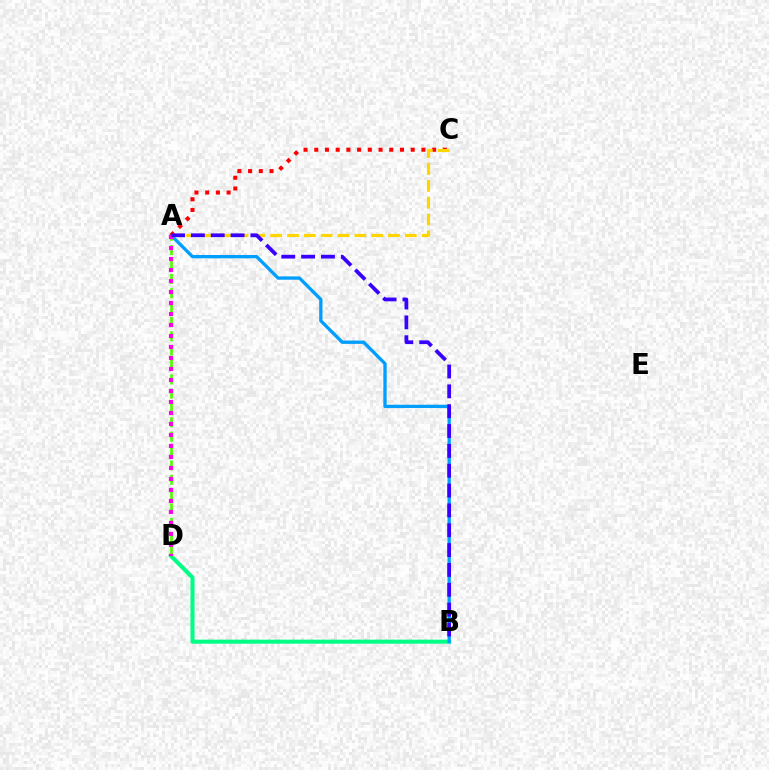{('B', 'D'): [{'color': '#00ff86', 'line_style': 'solid', 'thickness': 2.92}], ('A', 'B'): [{'color': '#009eff', 'line_style': 'solid', 'thickness': 2.38}, {'color': '#3700ff', 'line_style': 'dashed', 'thickness': 2.7}], ('A', 'C'): [{'color': '#ff0000', 'line_style': 'dotted', 'thickness': 2.91}, {'color': '#ffd500', 'line_style': 'dashed', 'thickness': 2.29}], ('A', 'D'): [{'color': '#4fff00', 'line_style': 'dashed', 'thickness': 1.95}, {'color': '#ff00ed', 'line_style': 'dotted', 'thickness': 2.99}]}